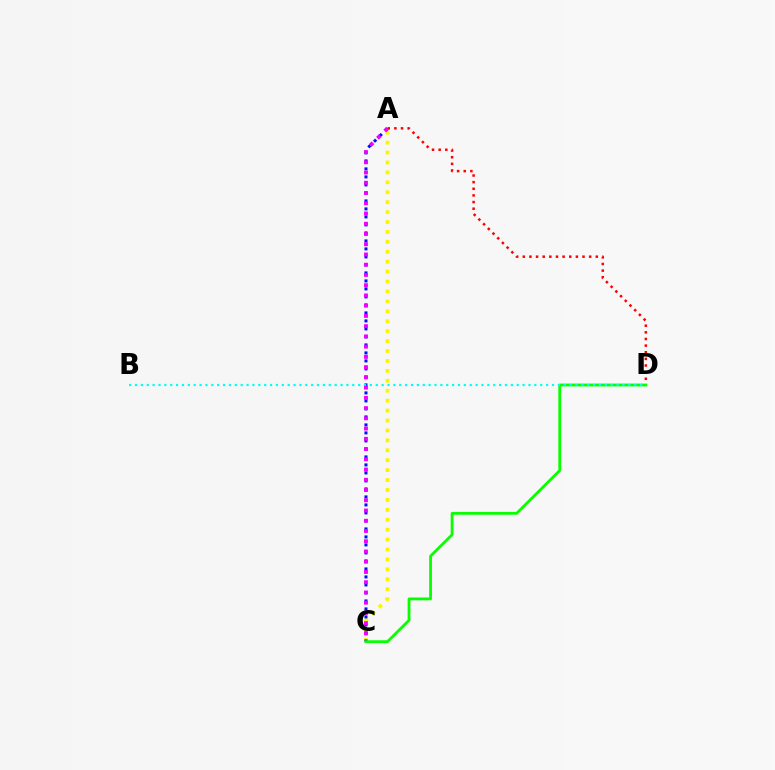{('A', 'C'): [{'color': '#fcf500', 'line_style': 'dotted', 'thickness': 2.7}, {'color': '#0010ff', 'line_style': 'dotted', 'thickness': 2.17}, {'color': '#ee00ff', 'line_style': 'dotted', 'thickness': 2.78}], ('A', 'D'): [{'color': '#ff0000', 'line_style': 'dotted', 'thickness': 1.8}], ('C', 'D'): [{'color': '#08ff00', 'line_style': 'solid', 'thickness': 2.02}], ('B', 'D'): [{'color': '#00fff6', 'line_style': 'dotted', 'thickness': 1.6}]}